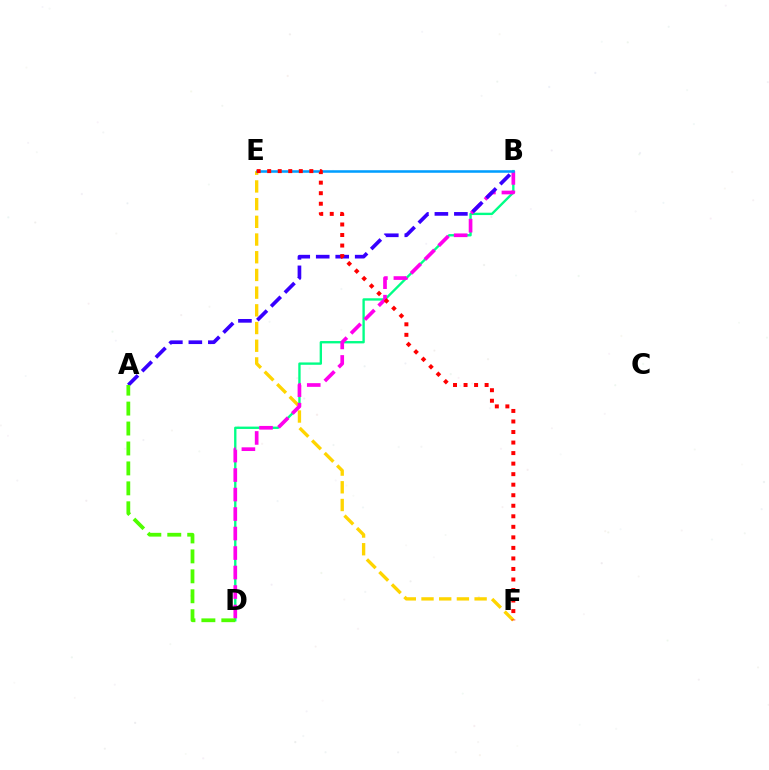{('B', 'D'): [{'color': '#00ff86', 'line_style': 'solid', 'thickness': 1.69}, {'color': '#ff00ed', 'line_style': 'dashed', 'thickness': 2.65}], ('E', 'F'): [{'color': '#ffd500', 'line_style': 'dashed', 'thickness': 2.4}, {'color': '#ff0000', 'line_style': 'dotted', 'thickness': 2.86}], ('B', 'E'): [{'color': '#009eff', 'line_style': 'solid', 'thickness': 1.83}], ('A', 'B'): [{'color': '#3700ff', 'line_style': 'dashed', 'thickness': 2.65}], ('A', 'D'): [{'color': '#4fff00', 'line_style': 'dashed', 'thickness': 2.71}]}